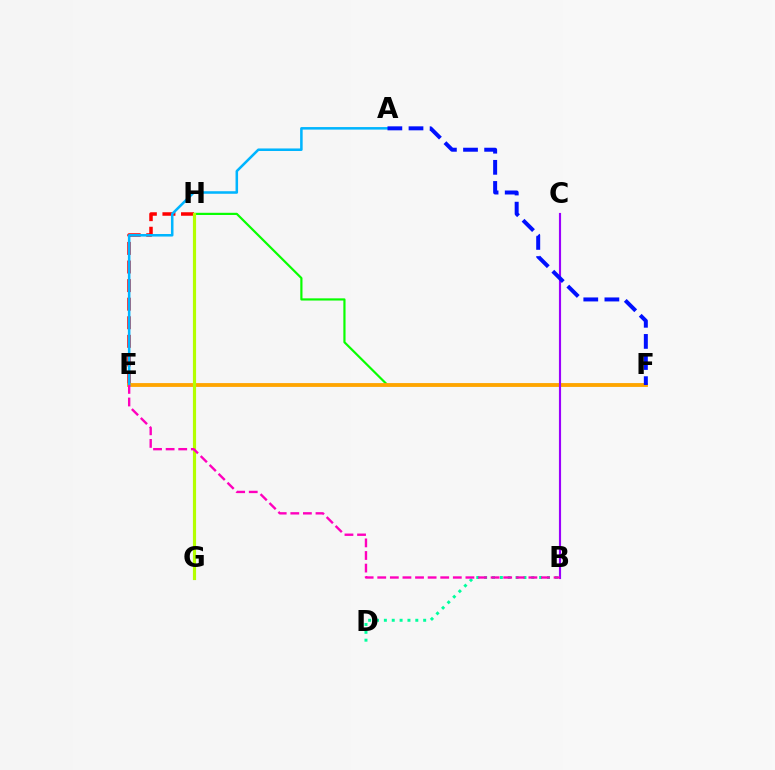{('F', 'H'): [{'color': '#08ff00', 'line_style': 'solid', 'thickness': 1.58}], ('E', 'H'): [{'color': '#ff0000', 'line_style': 'dashed', 'thickness': 2.52}], ('B', 'D'): [{'color': '#00ff9d', 'line_style': 'dotted', 'thickness': 2.14}], ('E', 'F'): [{'color': '#ffa500', 'line_style': 'solid', 'thickness': 2.75}], ('B', 'C'): [{'color': '#9b00ff', 'line_style': 'solid', 'thickness': 1.54}], ('A', 'E'): [{'color': '#00b5ff', 'line_style': 'solid', 'thickness': 1.83}], ('G', 'H'): [{'color': '#b3ff00', 'line_style': 'solid', 'thickness': 2.27}], ('B', 'E'): [{'color': '#ff00bd', 'line_style': 'dashed', 'thickness': 1.71}], ('A', 'F'): [{'color': '#0010ff', 'line_style': 'dashed', 'thickness': 2.87}]}